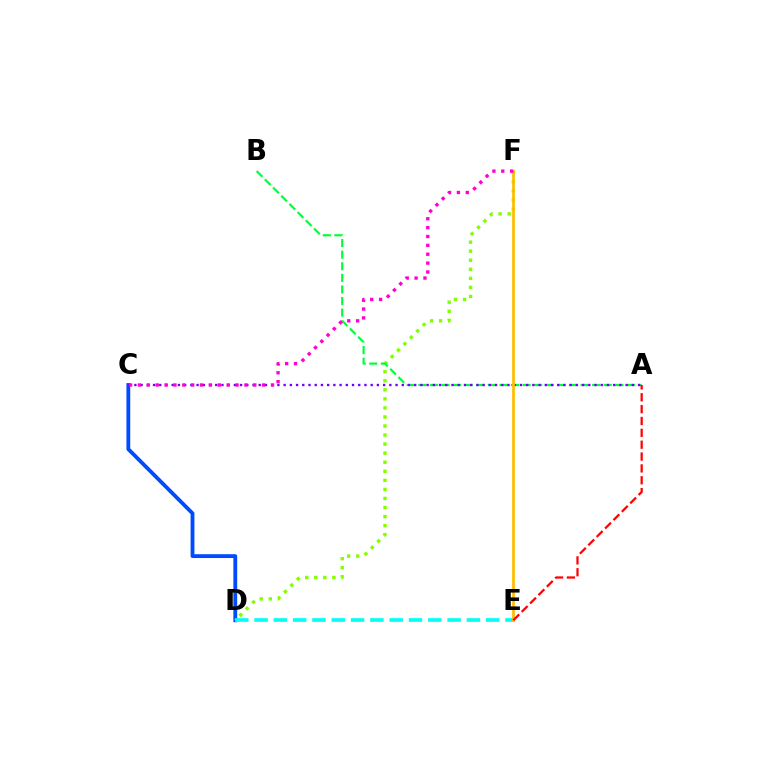{('C', 'D'): [{'color': '#004bff', 'line_style': 'solid', 'thickness': 2.76}], ('D', 'F'): [{'color': '#84ff00', 'line_style': 'dotted', 'thickness': 2.46}], ('A', 'B'): [{'color': '#00ff39', 'line_style': 'dashed', 'thickness': 1.57}], ('D', 'E'): [{'color': '#00fff6', 'line_style': 'dashed', 'thickness': 2.62}], ('A', 'C'): [{'color': '#7200ff', 'line_style': 'dotted', 'thickness': 1.69}], ('E', 'F'): [{'color': '#ffbd00', 'line_style': 'solid', 'thickness': 1.96}], ('A', 'E'): [{'color': '#ff0000', 'line_style': 'dashed', 'thickness': 1.61}], ('C', 'F'): [{'color': '#ff00cf', 'line_style': 'dotted', 'thickness': 2.41}]}